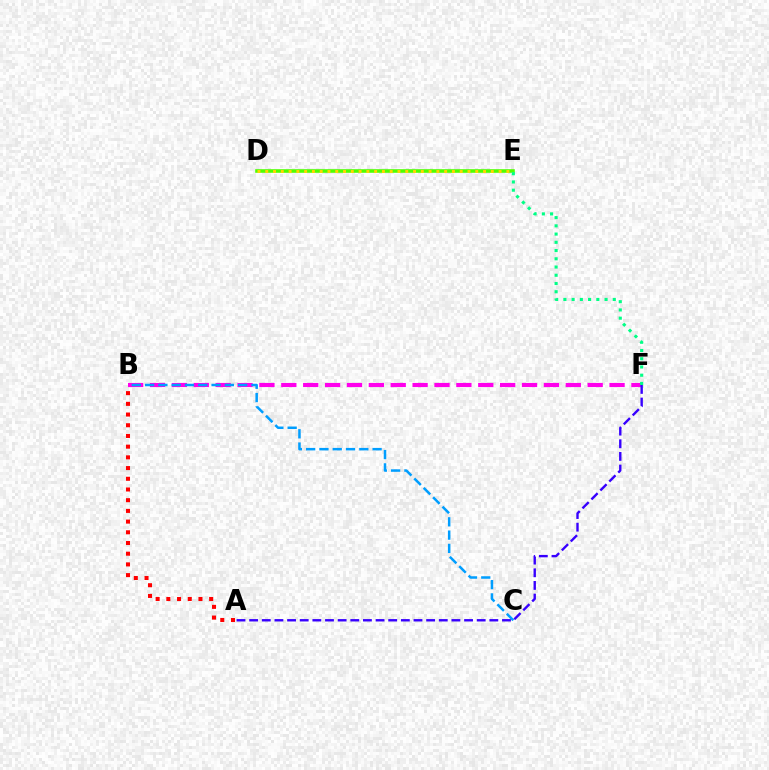{('D', 'E'): [{'color': '#4fff00', 'line_style': 'solid', 'thickness': 2.58}, {'color': '#ffd500', 'line_style': 'dotted', 'thickness': 2.11}], ('B', 'F'): [{'color': '#ff00ed', 'line_style': 'dashed', 'thickness': 2.97}], ('A', 'B'): [{'color': '#ff0000', 'line_style': 'dotted', 'thickness': 2.91}], ('B', 'C'): [{'color': '#009eff', 'line_style': 'dashed', 'thickness': 1.81}], ('E', 'F'): [{'color': '#00ff86', 'line_style': 'dotted', 'thickness': 2.24}], ('A', 'F'): [{'color': '#3700ff', 'line_style': 'dashed', 'thickness': 1.72}]}